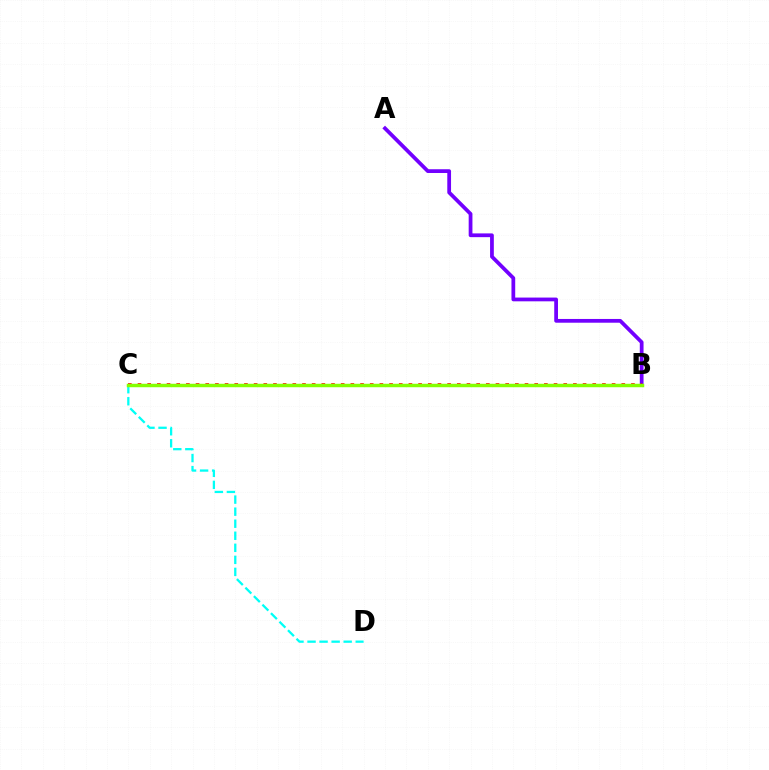{('A', 'B'): [{'color': '#7200ff', 'line_style': 'solid', 'thickness': 2.7}], ('C', 'D'): [{'color': '#00fff6', 'line_style': 'dashed', 'thickness': 1.64}], ('B', 'C'): [{'color': '#ff0000', 'line_style': 'dotted', 'thickness': 2.63}, {'color': '#84ff00', 'line_style': 'solid', 'thickness': 2.5}]}